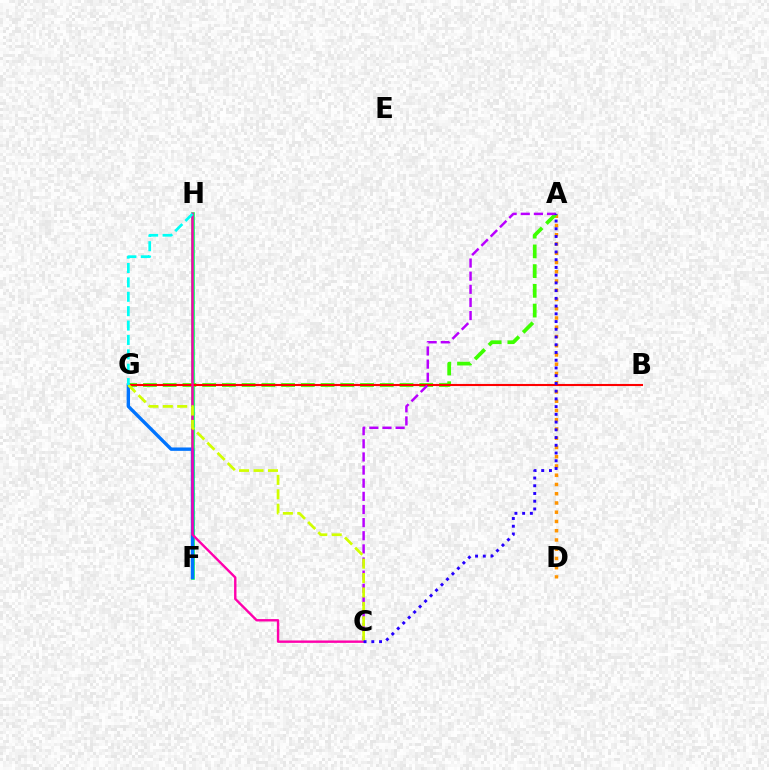{('F', 'H'): [{'color': '#00ff5c', 'line_style': 'solid', 'thickness': 2.6}], ('A', 'D'): [{'color': '#ff9400', 'line_style': 'dotted', 'thickness': 2.51}], ('A', 'G'): [{'color': '#3dff00', 'line_style': 'dashed', 'thickness': 2.68}], ('B', 'G'): [{'color': '#ff0000', 'line_style': 'solid', 'thickness': 1.51}], ('F', 'G'): [{'color': '#0074ff', 'line_style': 'solid', 'thickness': 2.43}], ('C', 'H'): [{'color': '#ff00ac', 'line_style': 'solid', 'thickness': 1.73}], ('A', 'C'): [{'color': '#b900ff', 'line_style': 'dashed', 'thickness': 1.78}, {'color': '#2500ff', 'line_style': 'dotted', 'thickness': 2.1}], ('C', 'G'): [{'color': '#d1ff00', 'line_style': 'dashed', 'thickness': 1.96}], ('G', 'H'): [{'color': '#00fff6', 'line_style': 'dashed', 'thickness': 1.95}]}